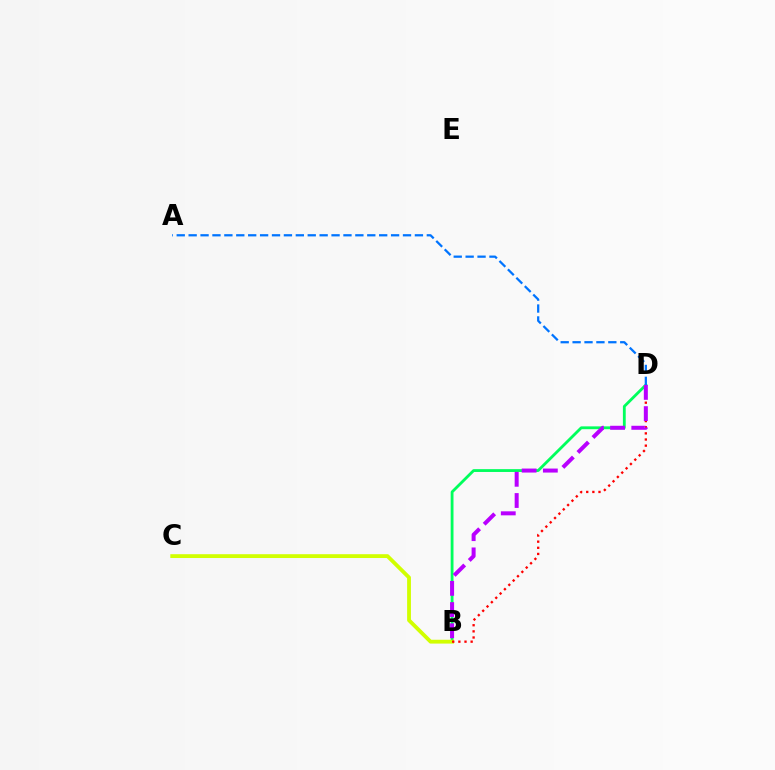{('B', 'D'): [{'color': '#00ff5c', 'line_style': 'solid', 'thickness': 2.03}, {'color': '#ff0000', 'line_style': 'dotted', 'thickness': 1.67}, {'color': '#b900ff', 'line_style': 'dashed', 'thickness': 2.88}], ('B', 'C'): [{'color': '#d1ff00', 'line_style': 'solid', 'thickness': 2.75}], ('A', 'D'): [{'color': '#0074ff', 'line_style': 'dashed', 'thickness': 1.62}]}